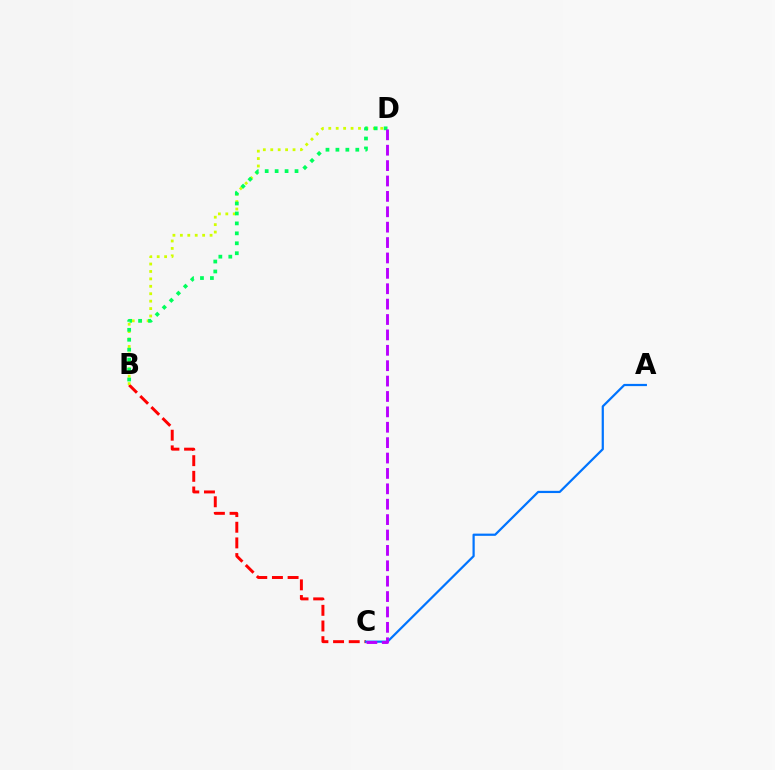{('B', 'C'): [{'color': '#ff0000', 'line_style': 'dashed', 'thickness': 2.13}], ('A', 'C'): [{'color': '#0074ff', 'line_style': 'solid', 'thickness': 1.6}], ('B', 'D'): [{'color': '#d1ff00', 'line_style': 'dotted', 'thickness': 2.02}, {'color': '#00ff5c', 'line_style': 'dotted', 'thickness': 2.7}], ('C', 'D'): [{'color': '#b900ff', 'line_style': 'dashed', 'thickness': 2.09}]}